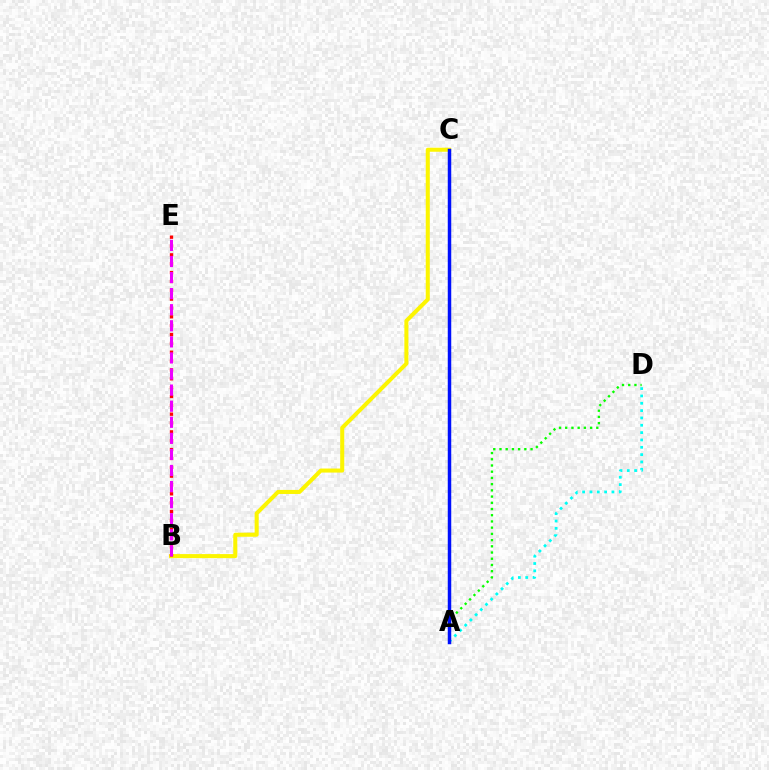{('A', 'D'): [{'color': '#08ff00', 'line_style': 'dotted', 'thickness': 1.69}, {'color': '#00fff6', 'line_style': 'dotted', 'thickness': 1.99}], ('B', 'C'): [{'color': '#fcf500', 'line_style': 'solid', 'thickness': 2.91}], ('A', 'C'): [{'color': '#0010ff', 'line_style': 'solid', 'thickness': 2.5}], ('B', 'E'): [{'color': '#ff0000', 'line_style': 'dotted', 'thickness': 2.4}, {'color': '#ee00ff', 'line_style': 'dashed', 'thickness': 2.18}]}